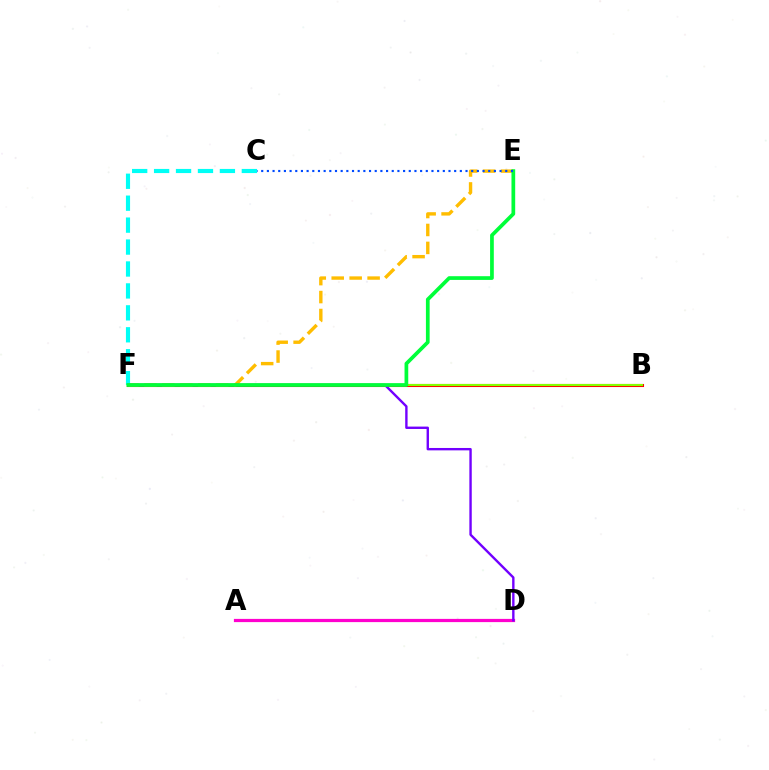{('B', 'F'): [{'color': '#ff0000', 'line_style': 'solid', 'thickness': 2.22}, {'color': '#84ff00', 'line_style': 'solid', 'thickness': 1.52}], ('C', 'F'): [{'color': '#00fff6', 'line_style': 'dashed', 'thickness': 2.98}], ('A', 'D'): [{'color': '#ff00cf', 'line_style': 'solid', 'thickness': 2.32}], ('E', 'F'): [{'color': '#ffbd00', 'line_style': 'dashed', 'thickness': 2.44}, {'color': '#00ff39', 'line_style': 'solid', 'thickness': 2.68}], ('D', 'F'): [{'color': '#7200ff', 'line_style': 'solid', 'thickness': 1.72}], ('C', 'E'): [{'color': '#004bff', 'line_style': 'dotted', 'thickness': 1.54}]}